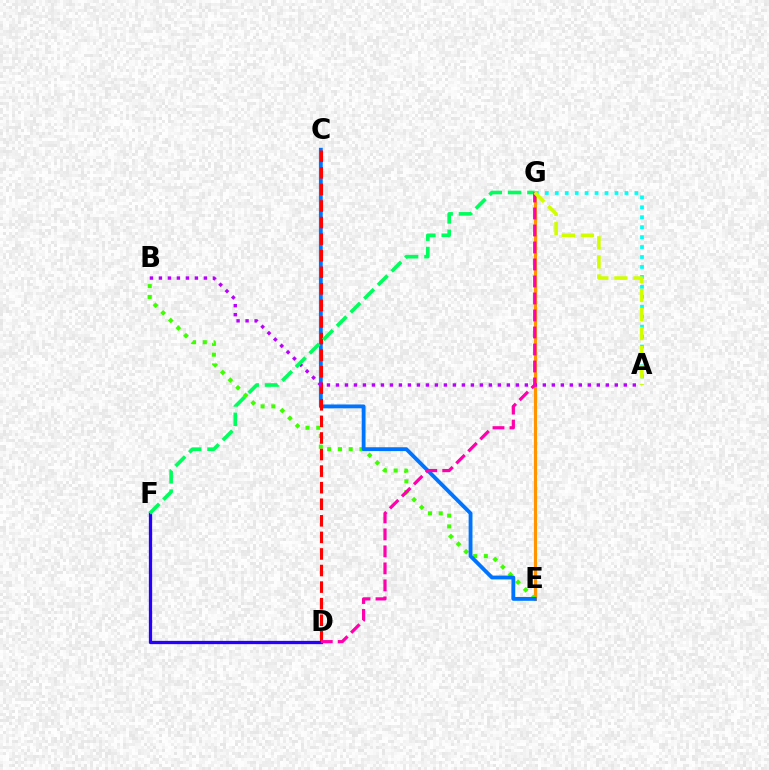{('E', 'G'): [{'color': '#ff9400', 'line_style': 'solid', 'thickness': 2.27}], ('B', 'E'): [{'color': '#3dff00', 'line_style': 'dotted', 'thickness': 2.92}], ('C', 'E'): [{'color': '#0074ff', 'line_style': 'solid', 'thickness': 2.76}], ('C', 'D'): [{'color': '#ff0000', 'line_style': 'dashed', 'thickness': 2.25}], ('A', 'B'): [{'color': '#b900ff', 'line_style': 'dotted', 'thickness': 2.44}], ('D', 'F'): [{'color': '#2500ff', 'line_style': 'solid', 'thickness': 2.36}], ('F', 'G'): [{'color': '#00ff5c', 'line_style': 'dashed', 'thickness': 2.63}], ('D', 'G'): [{'color': '#ff00ac', 'line_style': 'dashed', 'thickness': 2.31}], ('A', 'G'): [{'color': '#00fff6', 'line_style': 'dotted', 'thickness': 2.7}, {'color': '#d1ff00', 'line_style': 'dashed', 'thickness': 2.59}]}